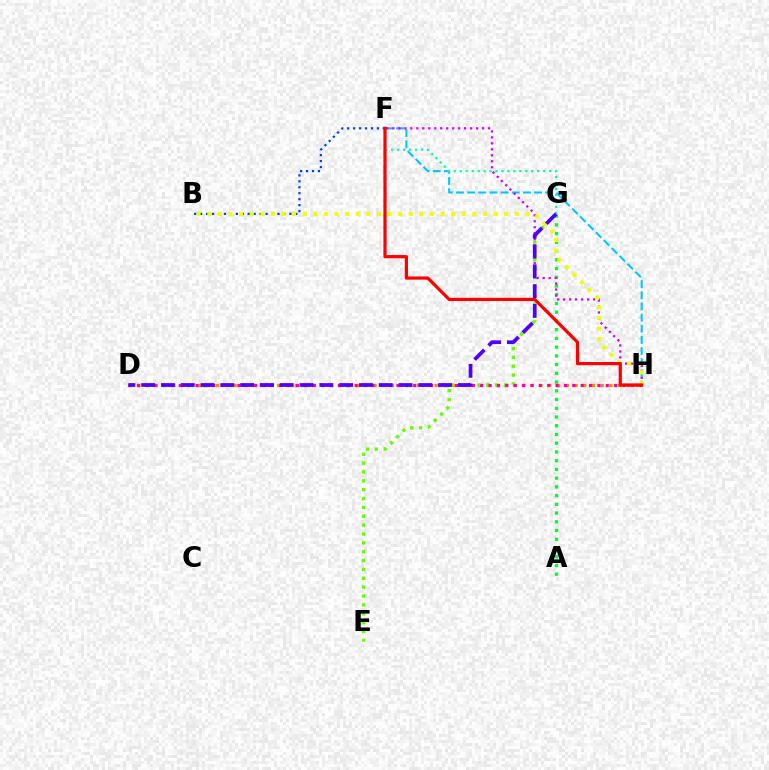{('D', 'H'): [{'color': '#ff8800', 'line_style': 'dotted', 'thickness': 2.38}, {'color': '#ff00a0', 'line_style': 'dotted', 'thickness': 2.27}], ('F', 'H'): [{'color': '#00c7ff', 'line_style': 'dashed', 'thickness': 1.52}, {'color': '#d600ff', 'line_style': 'dotted', 'thickness': 1.62}, {'color': '#ff0000', 'line_style': 'solid', 'thickness': 2.31}], ('B', 'F'): [{'color': '#003fff', 'line_style': 'dotted', 'thickness': 1.62}], ('F', 'G'): [{'color': '#00ffaf', 'line_style': 'dotted', 'thickness': 1.62}], ('E', 'G'): [{'color': '#66ff00', 'line_style': 'dotted', 'thickness': 2.41}], ('A', 'G'): [{'color': '#00ff27', 'line_style': 'dotted', 'thickness': 2.37}], ('B', 'H'): [{'color': '#eeff00', 'line_style': 'dotted', 'thickness': 2.88}], ('D', 'G'): [{'color': '#4f00ff', 'line_style': 'dashed', 'thickness': 2.69}]}